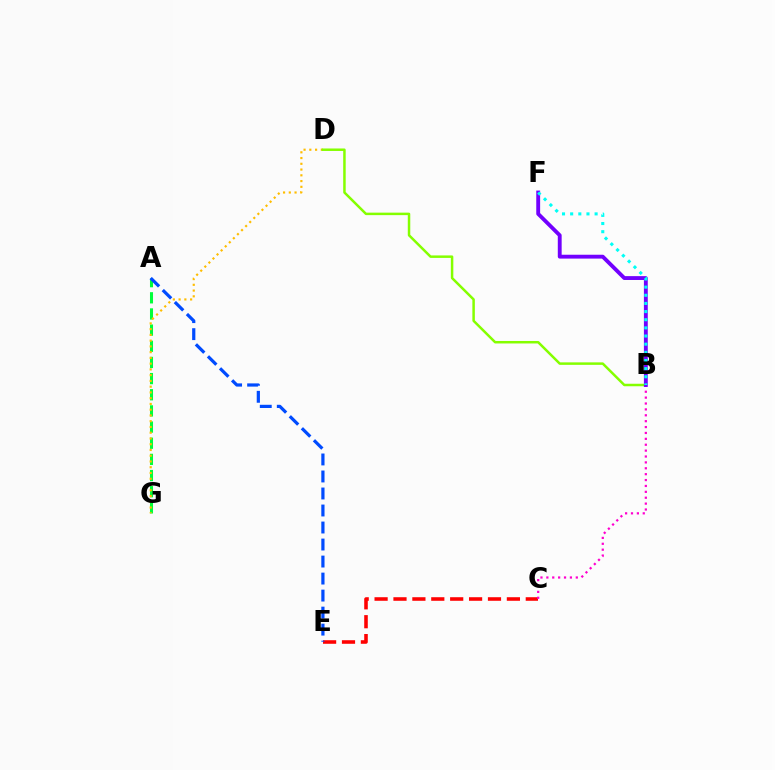{('A', 'G'): [{'color': '#00ff39', 'line_style': 'dashed', 'thickness': 2.2}], ('D', 'G'): [{'color': '#ffbd00', 'line_style': 'dotted', 'thickness': 1.56}], ('C', 'E'): [{'color': '#ff0000', 'line_style': 'dashed', 'thickness': 2.57}], ('A', 'E'): [{'color': '#004bff', 'line_style': 'dashed', 'thickness': 2.31}], ('B', 'D'): [{'color': '#84ff00', 'line_style': 'solid', 'thickness': 1.79}], ('B', 'C'): [{'color': '#ff00cf', 'line_style': 'dotted', 'thickness': 1.6}], ('B', 'F'): [{'color': '#7200ff', 'line_style': 'solid', 'thickness': 2.78}, {'color': '#00fff6', 'line_style': 'dotted', 'thickness': 2.21}]}